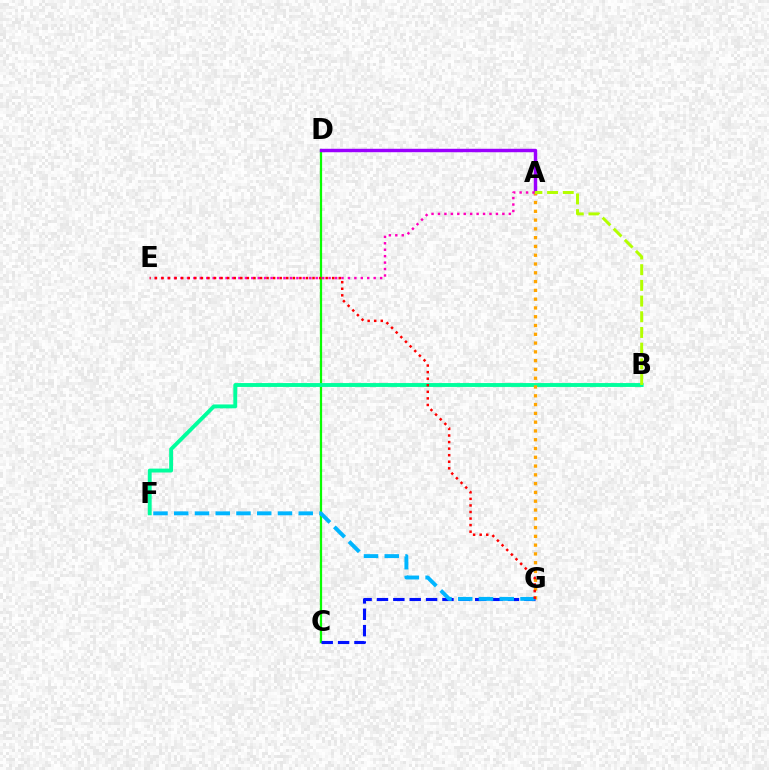{('C', 'D'): [{'color': '#08ff00', 'line_style': 'solid', 'thickness': 1.62}], ('A', 'D'): [{'color': '#9b00ff', 'line_style': 'solid', 'thickness': 2.47}], ('B', 'F'): [{'color': '#00ff9d', 'line_style': 'solid', 'thickness': 2.8}], ('A', 'G'): [{'color': '#ffa500', 'line_style': 'dotted', 'thickness': 2.39}], ('C', 'G'): [{'color': '#0010ff', 'line_style': 'dashed', 'thickness': 2.22}], ('A', 'E'): [{'color': '#ff00bd', 'line_style': 'dotted', 'thickness': 1.75}], ('F', 'G'): [{'color': '#00b5ff', 'line_style': 'dashed', 'thickness': 2.82}], ('E', 'G'): [{'color': '#ff0000', 'line_style': 'dotted', 'thickness': 1.78}], ('A', 'B'): [{'color': '#b3ff00', 'line_style': 'dashed', 'thickness': 2.13}]}